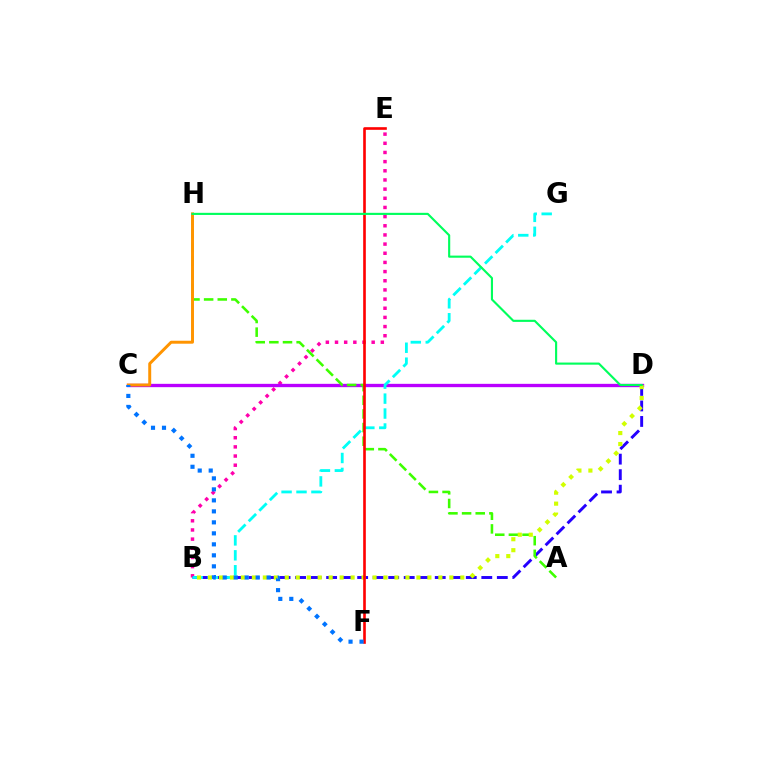{('B', 'E'): [{'color': '#ff00ac', 'line_style': 'dotted', 'thickness': 2.49}], ('B', 'D'): [{'color': '#2500ff', 'line_style': 'dashed', 'thickness': 2.11}, {'color': '#d1ff00', 'line_style': 'dotted', 'thickness': 2.98}], ('C', 'D'): [{'color': '#b900ff', 'line_style': 'solid', 'thickness': 2.39}], ('B', 'G'): [{'color': '#00fff6', 'line_style': 'dashed', 'thickness': 2.03}], ('A', 'H'): [{'color': '#3dff00', 'line_style': 'dashed', 'thickness': 1.85}], ('C', 'H'): [{'color': '#ff9400', 'line_style': 'solid', 'thickness': 2.13}], ('E', 'F'): [{'color': '#ff0000', 'line_style': 'solid', 'thickness': 1.9}], ('C', 'F'): [{'color': '#0074ff', 'line_style': 'dotted', 'thickness': 2.99}], ('D', 'H'): [{'color': '#00ff5c', 'line_style': 'solid', 'thickness': 1.53}]}